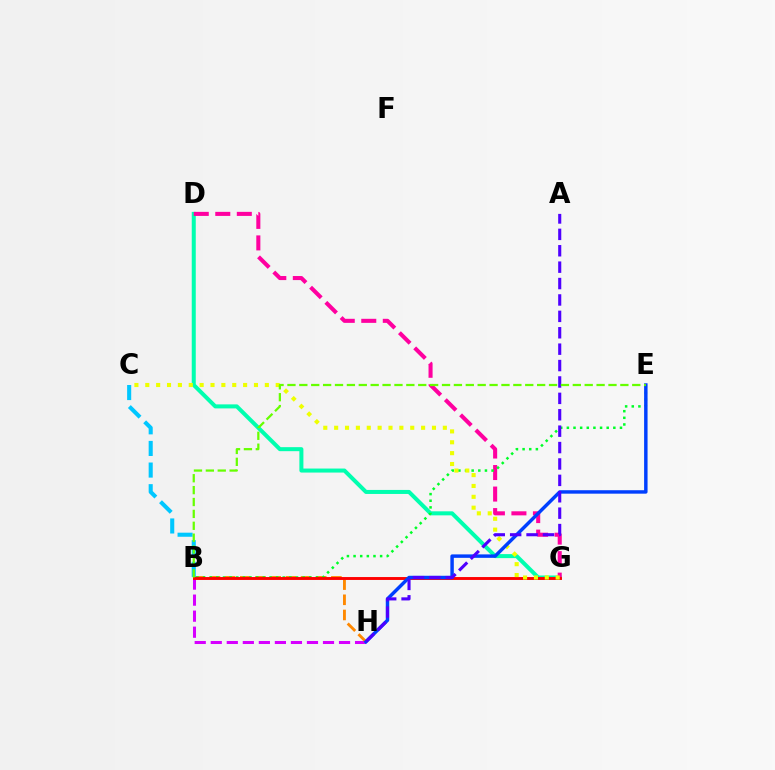{('D', 'G'): [{'color': '#00ffaf', 'line_style': 'solid', 'thickness': 2.89}, {'color': '#ff00a0', 'line_style': 'dashed', 'thickness': 2.92}], ('B', 'H'): [{'color': '#d600ff', 'line_style': 'dashed', 'thickness': 2.18}, {'color': '#ff8800', 'line_style': 'dashed', 'thickness': 2.06}], ('B', 'E'): [{'color': '#00ff27', 'line_style': 'dotted', 'thickness': 1.8}, {'color': '#66ff00', 'line_style': 'dashed', 'thickness': 1.62}], ('B', 'G'): [{'color': '#ff0000', 'line_style': 'solid', 'thickness': 2.09}], ('C', 'G'): [{'color': '#eeff00', 'line_style': 'dotted', 'thickness': 2.95}], ('E', 'H'): [{'color': '#003fff', 'line_style': 'solid', 'thickness': 2.48}], ('A', 'H'): [{'color': '#4f00ff', 'line_style': 'dashed', 'thickness': 2.23}], ('B', 'C'): [{'color': '#00c7ff', 'line_style': 'dashed', 'thickness': 2.94}]}